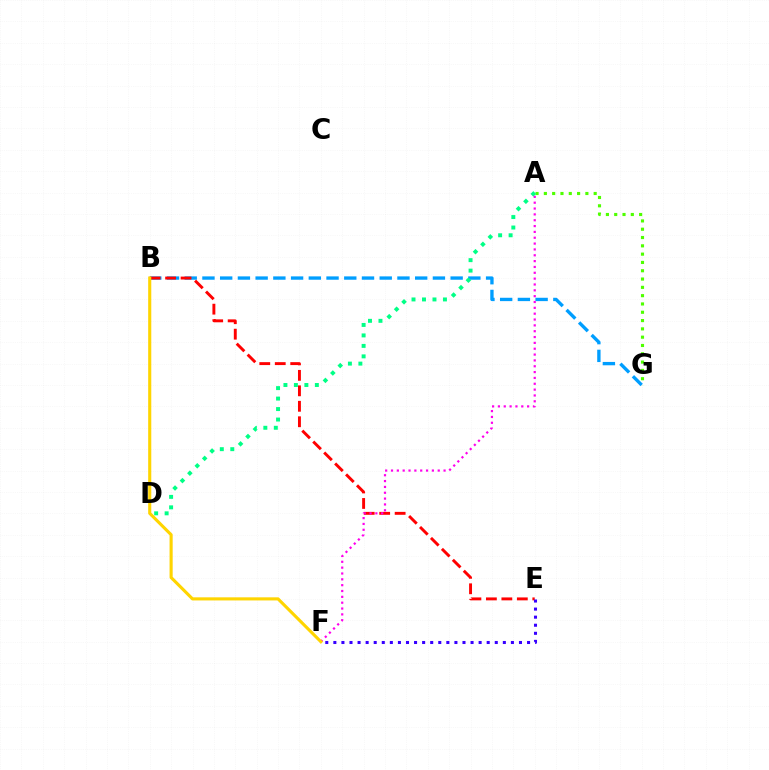{('A', 'G'): [{'color': '#4fff00', 'line_style': 'dotted', 'thickness': 2.26}], ('B', 'G'): [{'color': '#009eff', 'line_style': 'dashed', 'thickness': 2.41}], ('B', 'E'): [{'color': '#ff0000', 'line_style': 'dashed', 'thickness': 2.1}], ('A', 'D'): [{'color': '#00ff86', 'line_style': 'dotted', 'thickness': 2.85}], ('E', 'F'): [{'color': '#3700ff', 'line_style': 'dotted', 'thickness': 2.19}], ('A', 'F'): [{'color': '#ff00ed', 'line_style': 'dotted', 'thickness': 1.59}], ('B', 'F'): [{'color': '#ffd500', 'line_style': 'solid', 'thickness': 2.24}]}